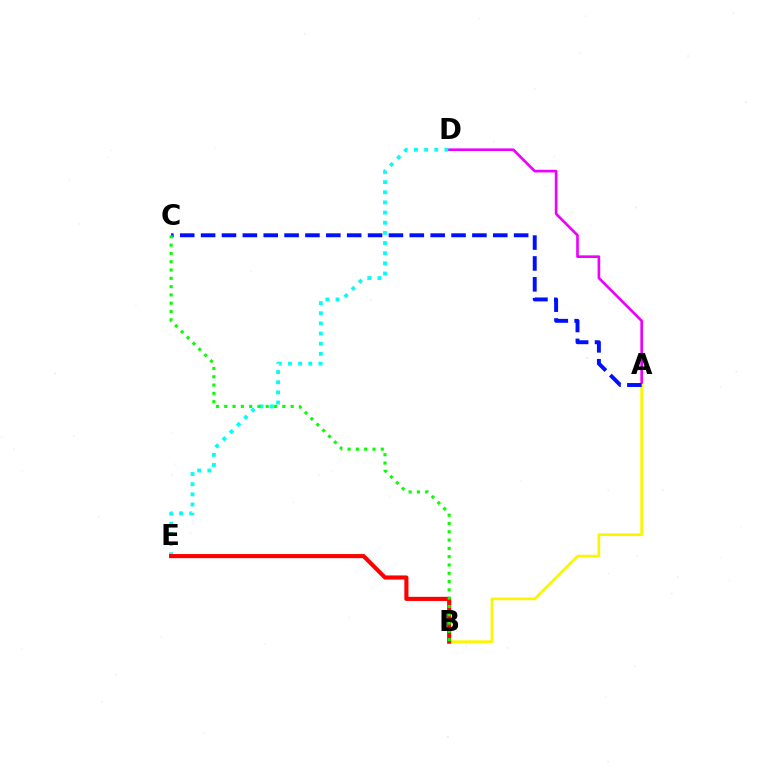{('A', 'D'): [{'color': '#ee00ff', 'line_style': 'solid', 'thickness': 1.9}], ('A', 'B'): [{'color': '#fcf500', 'line_style': 'solid', 'thickness': 1.94}], ('D', 'E'): [{'color': '#00fff6', 'line_style': 'dotted', 'thickness': 2.76}], ('B', 'E'): [{'color': '#ff0000', 'line_style': 'solid', 'thickness': 2.97}], ('A', 'C'): [{'color': '#0010ff', 'line_style': 'dashed', 'thickness': 2.84}], ('B', 'C'): [{'color': '#08ff00', 'line_style': 'dotted', 'thickness': 2.25}]}